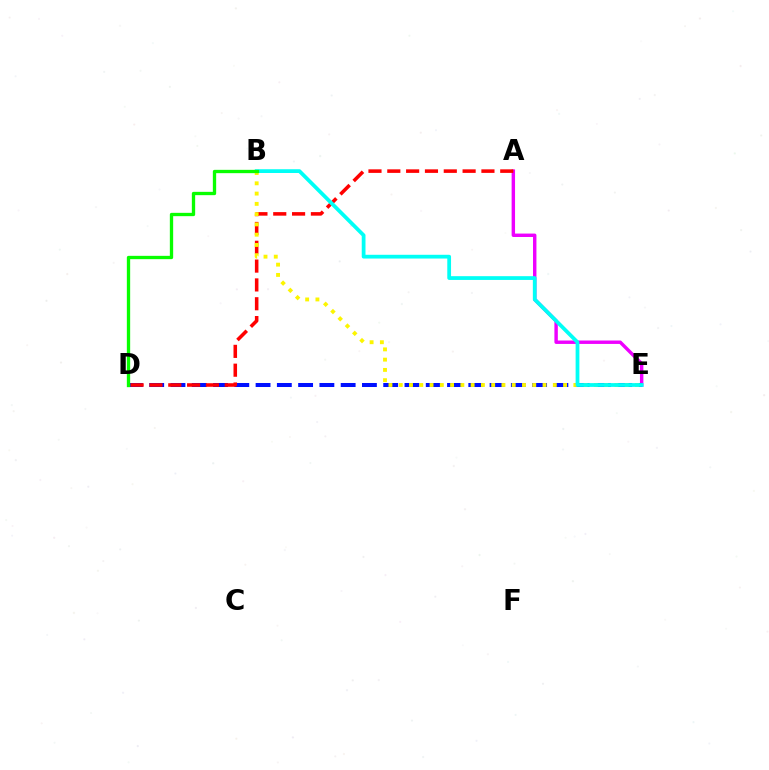{('A', 'E'): [{'color': '#ee00ff', 'line_style': 'solid', 'thickness': 2.46}], ('D', 'E'): [{'color': '#0010ff', 'line_style': 'dashed', 'thickness': 2.89}], ('A', 'D'): [{'color': '#ff0000', 'line_style': 'dashed', 'thickness': 2.56}], ('B', 'E'): [{'color': '#fcf500', 'line_style': 'dotted', 'thickness': 2.79}, {'color': '#00fff6', 'line_style': 'solid', 'thickness': 2.71}], ('B', 'D'): [{'color': '#08ff00', 'line_style': 'solid', 'thickness': 2.39}]}